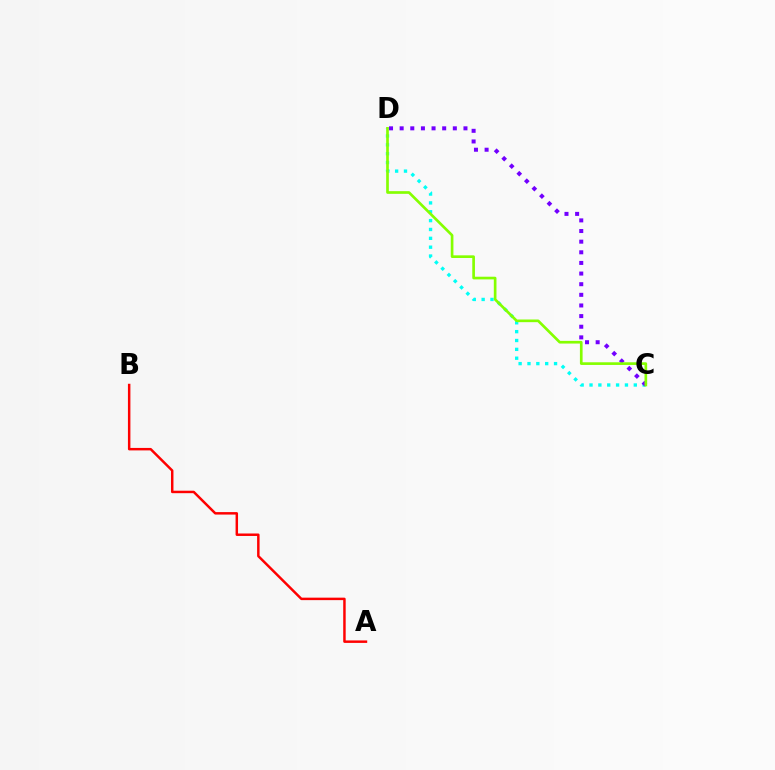{('C', 'D'): [{'color': '#00fff6', 'line_style': 'dotted', 'thickness': 2.41}, {'color': '#7200ff', 'line_style': 'dotted', 'thickness': 2.89}, {'color': '#84ff00', 'line_style': 'solid', 'thickness': 1.92}], ('A', 'B'): [{'color': '#ff0000', 'line_style': 'solid', 'thickness': 1.78}]}